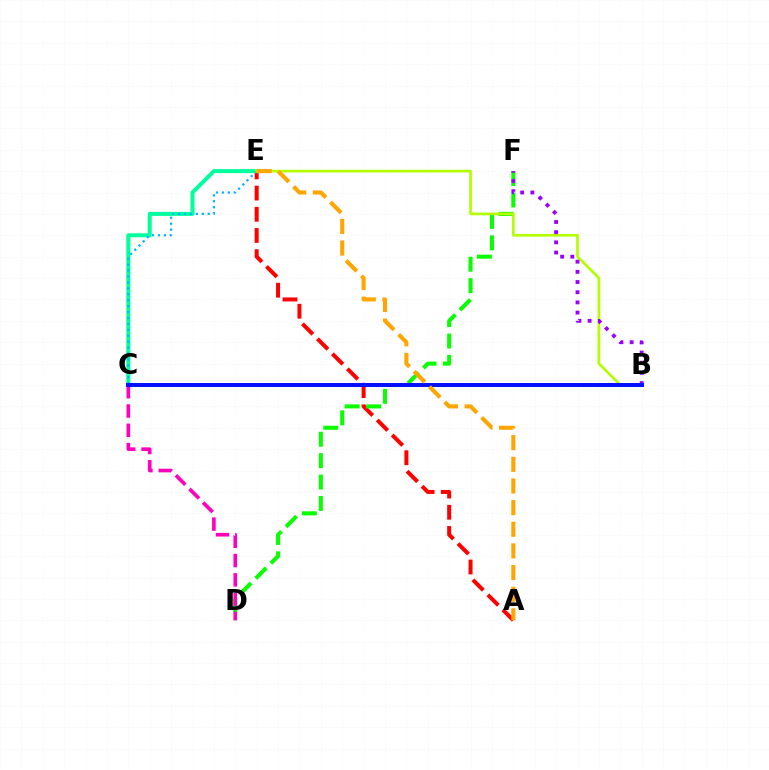{('A', 'E'): [{'color': '#ff0000', 'line_style': 'dashed', 'thickness': 2.88}, {'color': '#ffa500', 'line_style': 'dashed', 'thickness': 2.94}], ('C', 'E'): [{'color': '#00ff9d', 'line_style': 'solid', 'thickness': 2.89}, {'color': '#00b5ff', 'line_style': 'dotted', 'thickness': 1.61}], ('D', 'F'): [{'color': '#08ff00', 'line_style': 'dashed', 'thickness': 2.91}], ('B', 'E'): [{'color': '#b3ff00', 'line_style': 'solid', 'thickness': 1.94}], ('C', 'D'): [{'color': '#ff00bd', 'line_style': 'dashed', 'thickness': 2.62}], ('B', 'F'): [{'color': '#9b00ff', 'line_style': 'dotted', 'thickness': 2.77}], ('B', 'C'): [{'color': '#0010ff', 'line_style': 'solid', 'thickness': 2.86}]}